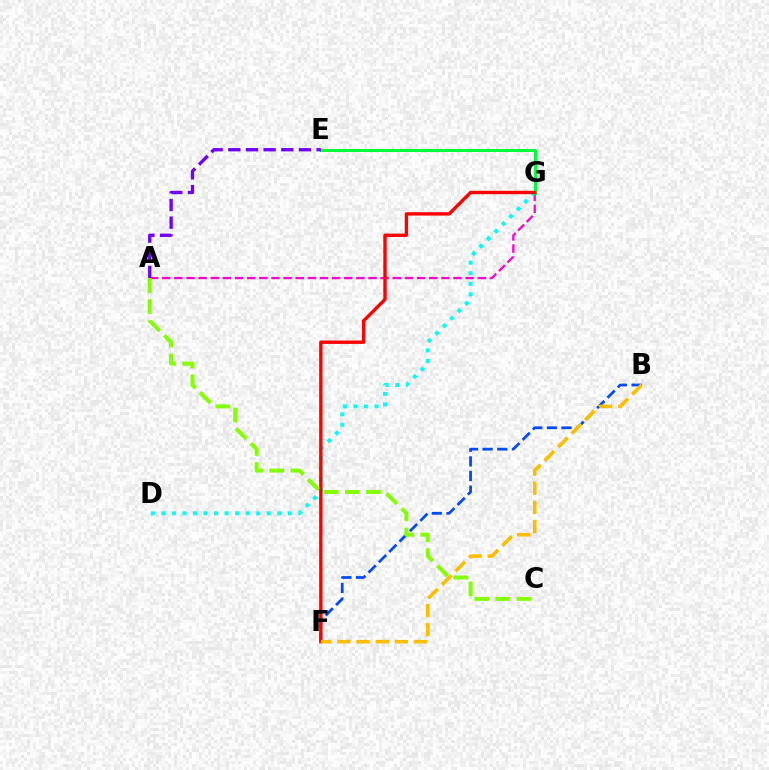{('A', 'G'): [{'color': '#ff00cf', 'line_style': 'dashed', 'thickness': 1.65}], ('D', 'G'): [{'color': '#00fff6', 'line_style': 'dotted', 'thickness': 2.86}], ('B', 'F'): [{'color': '#004bff', 'line_style': 'dashed', 'thickness': 1.99}, {'color': '#ffbd00', 'line_style': 'dashed', 'thickness': 2.6}], ('E', 'G'): [{'color': '#00ff39', 'line_style': 'solid', 'thickness': 2.15}], ('A', 'E'): [{'color': '#7200ff', 'line_style': 'dashed', 'thickness': 2.4}], ('F', 'G'): [{'color': '#ff0000', 'line_style': 'solid', 'thickness': 2.43}], ('A', 'C'): [{'color': '#84ff00', 'line_style': 'dashed', 'thickness': 2.87}]}